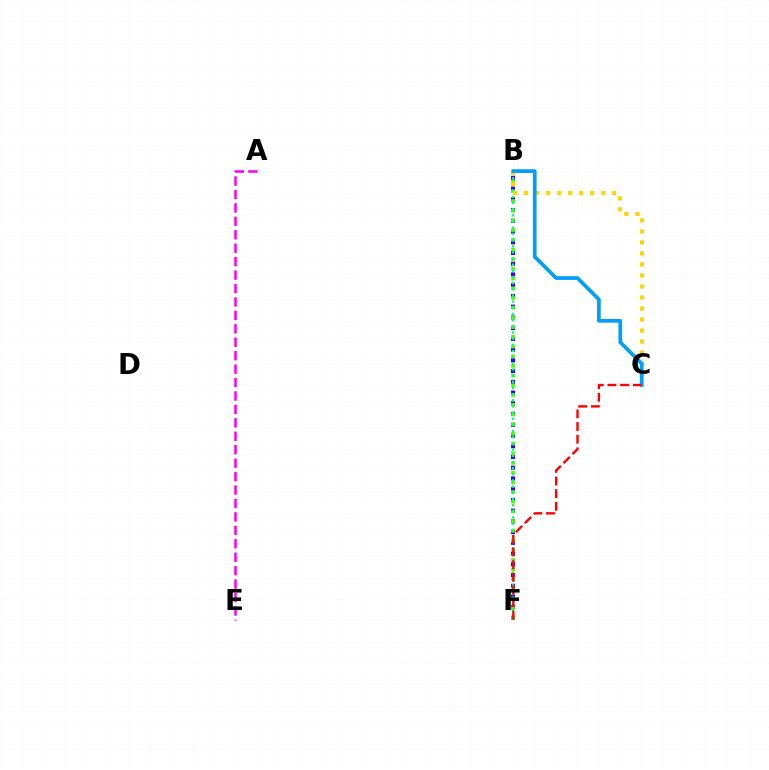{('B', 'F'): [{'color': '#3700ff', 'line_style': 'dotted', 'thickness': 2.92}, {'color': '#4fff00', 'line_style': 'dotted', 'thickness': 2.64}, {'color': '#00ff86', 'line_style': 'dotted', 'thickness': 1.68}], ('B', 'C'): [{'color': '#ffd500', 'line_style': 'dotted', 'thickness': 2.99}, {'color': '#009eff', 'line_style': 'solid', 'thickness': 2.67}], ('A', 'E'): [{'color': '#ff00ed', 'line_style': 'dashed', 'thickness': 1.83}], ('C', 'F'): [{'color': '#ff0000', 'line_style': 'dashed', 'thickness': 1.72}]}